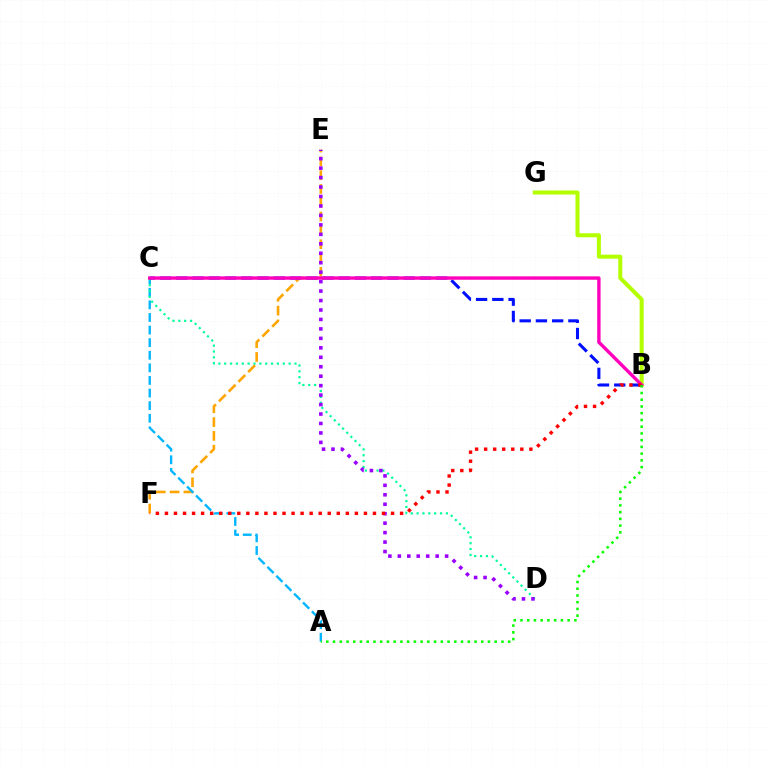{('E', 'F'): [{'color': '#ffa500', 'line_style': 'dashed', 'thickness': 1.88}], ('A', 'C'): [{'color': '#00b5ff', 'line_style': 'dashed', 'thickness': 1.71}], ('C', 'D'): [{'color': '#00ff9d', 'line_style': 'dotted', 'thickness': 1.59}], ('D', 'E'): [{'color': '#9b00ff', 'line_style': 'dotted', 'thickness': 2.57}], ('B', 'G'): [{'color': '#b3ff00', 'line_style': 'solid', 'thickness': 2.9}], ('B', 'C'): [{'color': '#0010ff', 'line_style': 'dashed', 'thickness': 2.21}, {'color': '#ff00bd', 'line_style': 'solid', 'thickness': 2.44}], ('B', 'F'): [{'color': '#ff0000', 'line_style': 'dotted', 'thickness': 2.46}], ('A', 'B'): [{'color': '#08ff00', 'line_style': 'dotted', 'thickness': 1.83}]}